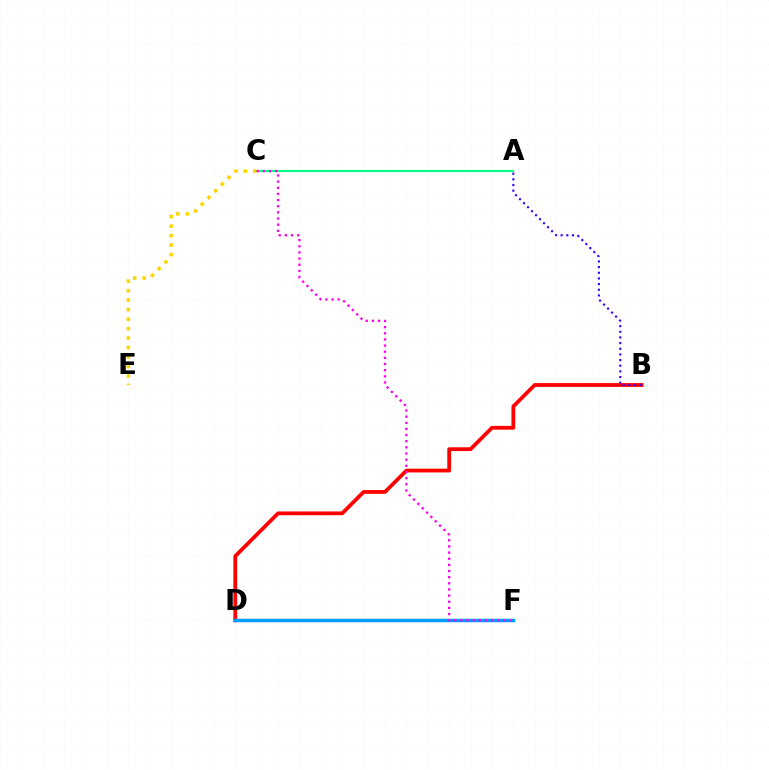{('A', 'C'): [{'color': '#00ff86', 'line_style': 'solid', 'thickness': 1.53}], ('D', 'F'): [{'color': '#4fff00', 'line_style': 'solid', 'thickness': 2.02}, {'color': '#009eff', 'line_style': 'solid', 'thickness': 2.51}], ('C', 'E'): [{'color': '#ffd500', 'line_style': 'dotted', 'thickness': 2.58}], ('B', 'D'): [{'color': '#ff0000', 'line_style': 'solid', 'thickness': 2.72}], ('C', 'F'): [{'color': '#ff00ed', 'line_style': 'dotted', 'thickness': 1.67}], ('A', 'B'): [{'color': '#3700ff', 'line_style': 'dotted', 'thickness': 1.54}]}